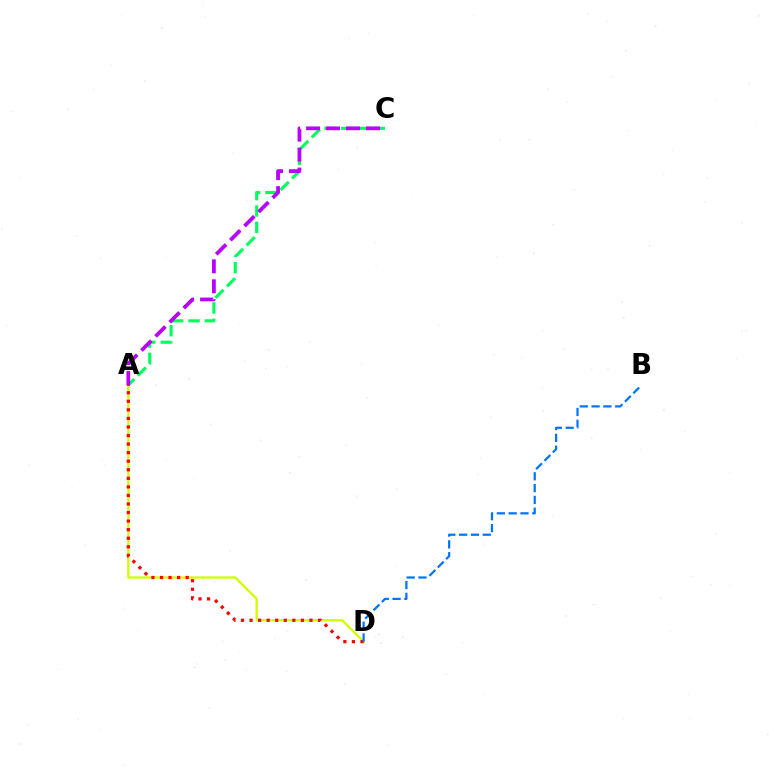{('A', 'D'): [{'color': '#d1ff00', 'line_style': 'solid', 'thickness': 1.66}, {'color': '#ff0000', 'line_style': 'dotted', 'thickness': 2.33}], ('A', 'C'): [{'color': '#00ff5c', 'line_style': 'dashed', 'thickness': 2.23}, {'color': '#b900ff', 'line_style': 'dashed', 'thickness': 2.71}], ('B', 'D'): [{'color': '#0074ff', 'line_style': 'dashed', 'thickness': 1.61}]}